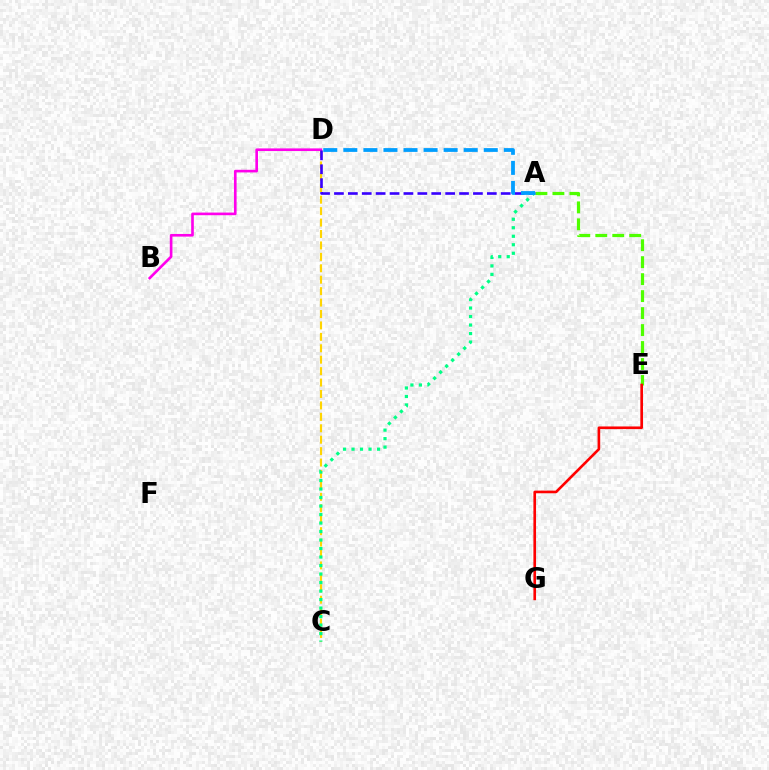{('C', 'D'): [{'color': '#ffd500', 'line_style': 'dashed', 'thickness': 1.55}], ('A', 'E'): [{'color': '#4fff00', 'line_style': 'dashed', 'thickness': 2.31}], ('B', 'D'): [{'color': '#ff00ed', 'line_style': 'solid', 'thickness': 1.9}], ('E', 'G'): [{'color': '#ff0000', 'line_style': 'solid', 'thickness': 1.9}], ('A', 'D'): [{'color': '#3700ff', 'line_style': 'dashed', 'thickness': 1.89}, {'color': '#009eff', 'line_style': 'dashed', 'thickness': 2.73}], ('A', 'C'): [{'color': '#00ff86', 'line_style': 'dotted', 'thickness': 2.31}]}